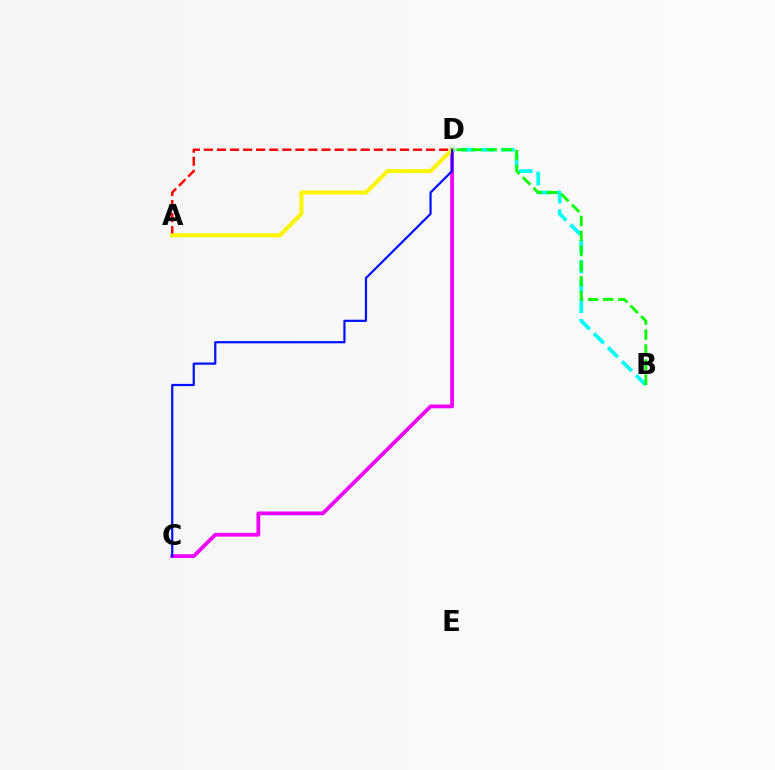{('C', 'D'): [{'color': '#ee00ff', 'line_style': 'solid', 'thickness': 2.71}, {'color': '#0010ff', 'line_style': 'solid', 'thickness': 1.59}], ('B', 'D'): [{'color': '#00fff6', 'line_style': 'dashed', 'thickness': 2.69}, {'color': '#08ff00', 'line_style': 'dashed', 'thickness': 2.05}], ('A', 'D'): [{'color': '#ff0000', 'line_style': 'dashed', 'thickness': 1.78}, {'color': '#fcf500', 'line_style': 'solid', 'thickness': 2.93}]}